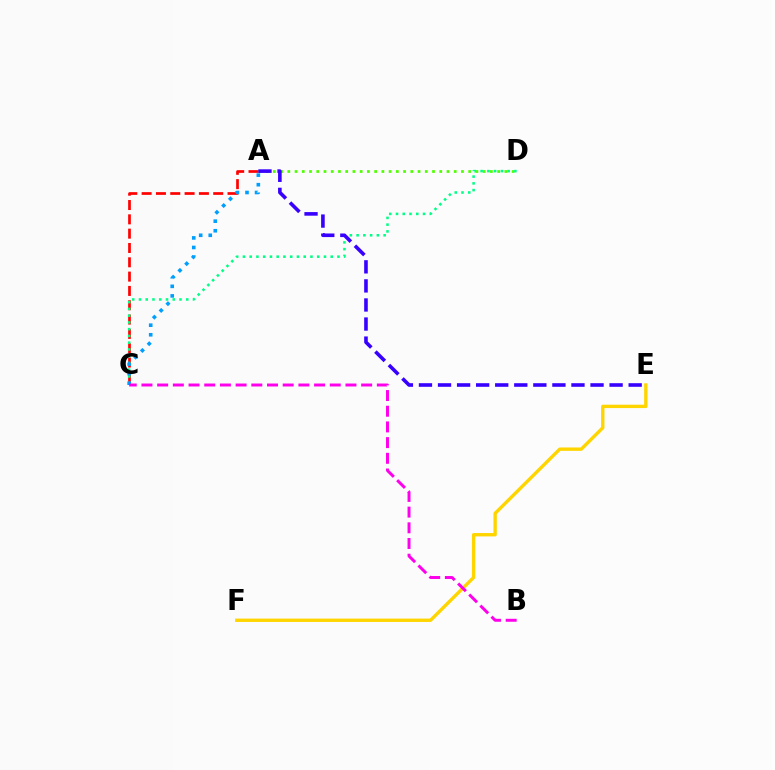{('A', 'D'): [{'color': '#4fff00', 'line_style': 'dotted', 'thickness': 1.97}], ('A', 'C'): [{'color': '#ff0000', 'line_style': 'dashed', 'thickness': 1.95}, {'color': '#009eff', 'line_style': 'dotted', 'thickness': 2.6}], ('E', 'F'): [{'color': '#ffd500', 'line_style': 'solid', 'thickness': 2.42}], ('C', 'D'): [{'color': '#00ff86', 'line_style': 'dotted', 'thickness': 1.84}], ('A', 'E'): [{'color': '#3700ff', 'line_style': 'dashed', 'thickness': 2.59}], ('B', 'C'): [{'color': '#ff00ed', 'line_style': 'dashed', 'thickness': 2.13}]}